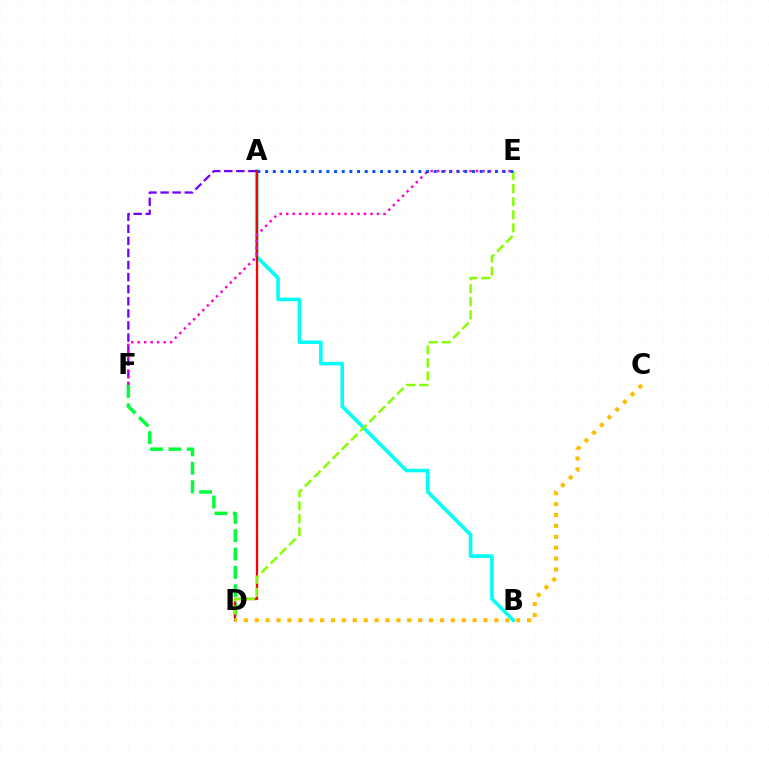{('D', 'F'): [{'color': '#00ff39', 'line_style': 'dashed', 'thickness': 2.49}], ('A', 'B'): [{'color': '#00fff6', 'line_style': 'solid', 'thickness': 2.58}], ('A', 'F'): [{'color': '#7200ff', 'line_style': 'dashed', 'thickness': 1.64}], ('A', 'D'): [{'color': '#ff0000', 'line_style': 'solid', 'thickness': 1.65}], ('D', 'E'): [{'color': '#84ff00', 'line_style': 'dashed', 'thickness': 1.77}], ('C', 'D'): [{'color': '#ffbd00', 'line_style': 'dotted', 'thickness': 2.96}], ('E', 'F'): [{'color': '#ff00cf', 'line_style': 'dotted', 'thickness': 1.76}], ('A', 'E'): [{'color': '#004bff', 'line_style': 'dotted', 'thickness': 2.08}]}